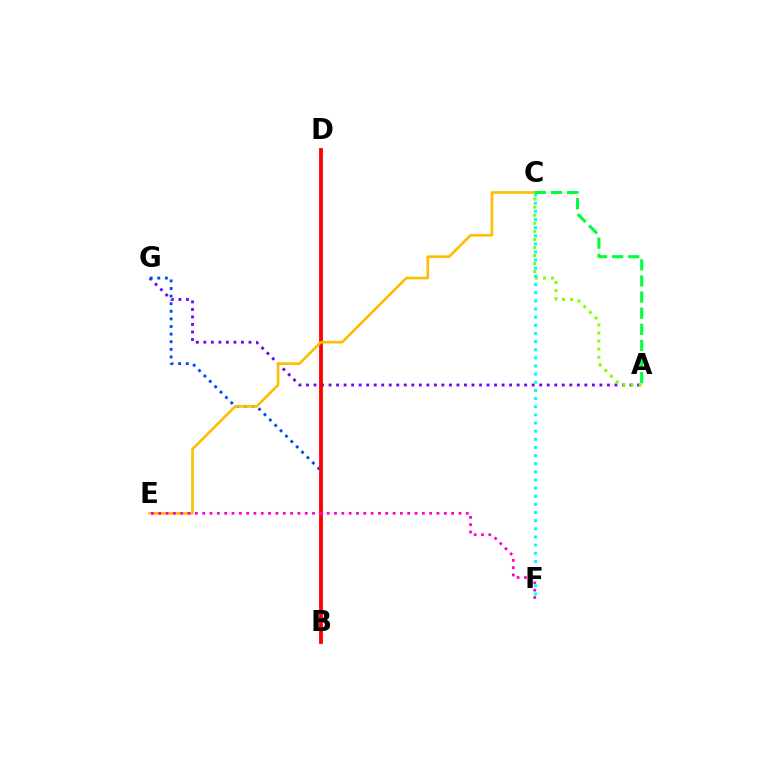{('A', 'G'): [{'color': '#7200ff', 'line_style': 'dotted', 'thickness': 2.04}], ('B', 'G'): [{'color': '#004bff', 'line_style': 'dotted', 'thickness': 2.07}], ('A', 'C'): [{'color': '#84ff00', 'line_style': 'dotted', 'thickness': 2.19}, {'color': '#00ff39', 'line_style': 'dashed', 'thickness': 2.19}], ('B', 'D'): [{'color': '#ff0000', 'line_style': 'solid', 'thickness': 2.74}], ('C', 'E'): [{'color': '#ffbd00', 'line_style': 'solid', 'thickness': 1.9}], ('E', 'F'): [{'color': '#ff00cf', 'line_style': 'dotted', 'thickness': 1.99}], ('C', 'F'): [{'color': '#00fff6', 'line_style': 'dotted', 'thickness': 2.21}]}